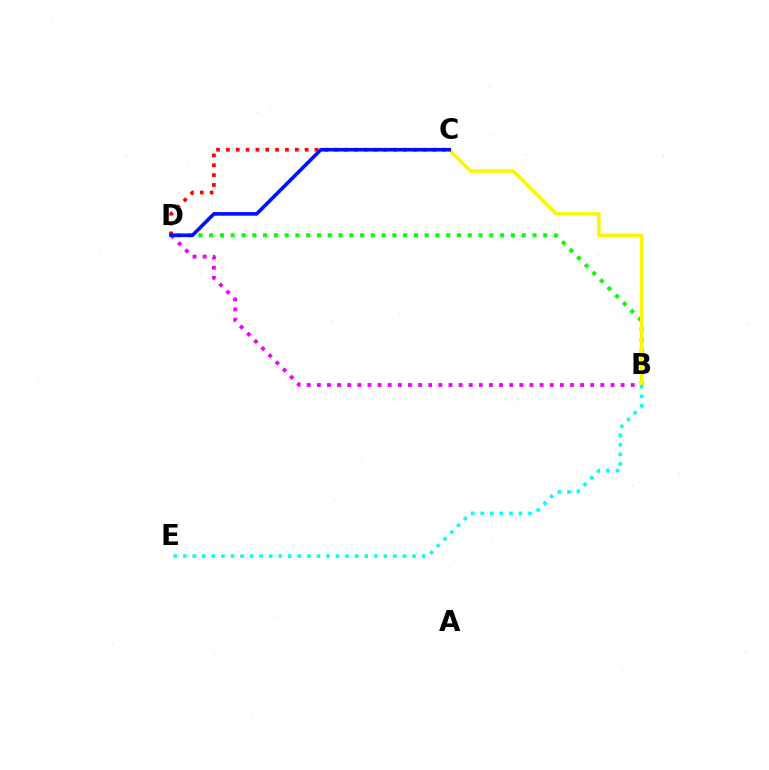{('B', 'D'): [{'color': '#ee00ff', 'line_style': 'dotted', 'thickness': 2.75}, {'color': '#08ff00', 'line_style': 'dotted', 'thickness': 2.93}], ('B', 'C'): [{'color': '#fcf500', 'line_style': 'solid', 'thickness': 2.47}], ('B', 'E'): [{'color': '#00fff6', 'line_style': 'dotted', 'thickness': 2.6}], ('C', 'D'): [{'color': '#ff0000', 'line_style': 'dotted', 'thickness': 2.67}, {'color': '#0010ff', 'line_style': 'solid', 'thickness': 2.61}]}